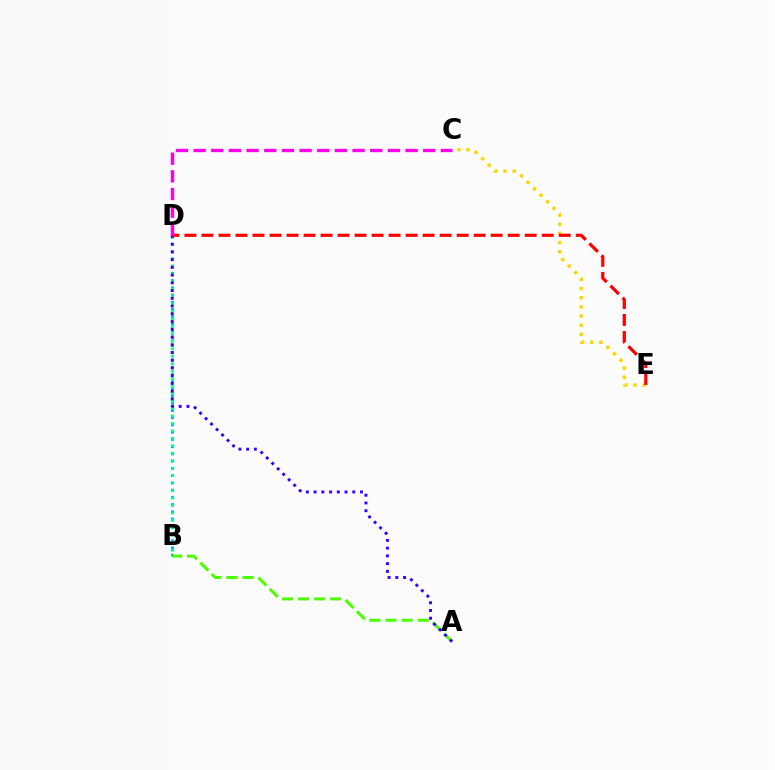{('B', 'D'): [{'color': '#009eff', 'line_style': 'dotted', 'thickness': 1.96}, {'color': '#00ff86', 'line_style': 'dotted', 'thickness': 2.03}], ('A', 'B'): [{'color': '#4fff00', 'line_style': 'dashed', 'thickness': 2.18}], ('C', 'E'): [{'color': '#ffd500', 'line_style': 'dotted', 'thickness': 2.49}], ('A', 'D'): [{'color': '#3700ff', 'line_style': 'dotted', 'thickness': 2.1}], ('D', 'E'): [{'color': '#ff0000', 'line_style': 'dashed', 'thickness': 2.31}], ('C', 'D'): [{'color': '#ff00ed', 'line_style': 'dashed', 'thickness': 2.4}]}